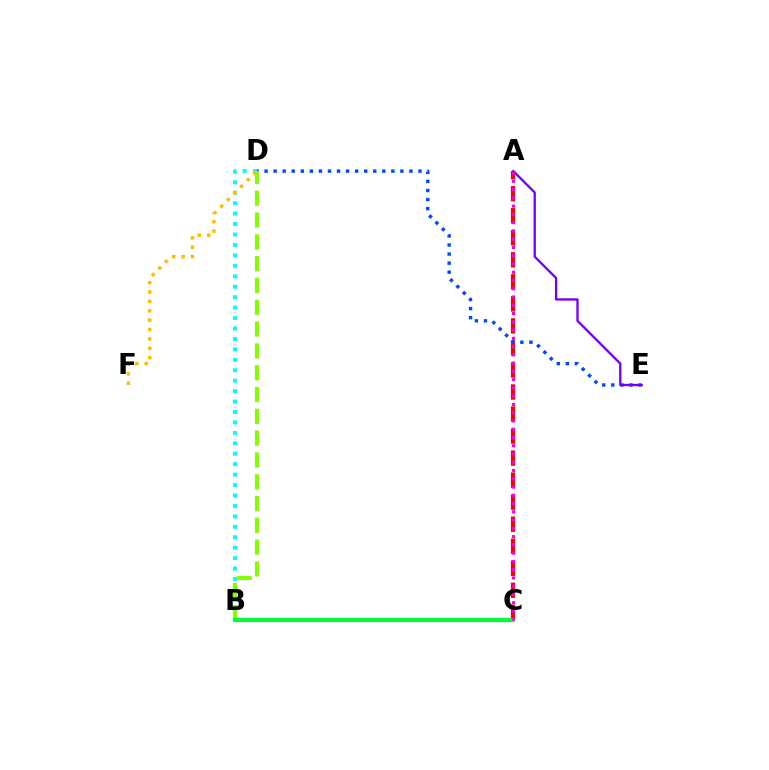{('A', 'C'): [{'color': '#ff0000', 'line_style': 'dashed', 'thickness': 2.99}, {'color': '#ff00cf', 'line_style': 'dotted', 'thickness': 2.25}], ('D', 'E'): [{'color': '#004bff', 'line_style': 'dotted', 'thickness': 2.46}], ('B', 'D'): [{'color': '#00fff6', 'line_style': 'dotted', 'thickness': 2.84}, {'color': '#84ff00', 'line_style': 'dashed', 'thickness': 2.96}], ('A', 'E'): [{'color': '#7200ff', 'line_style': 'solid', 'thickness': 1.67}], ('B', 'C'): [{'color': '#00ff39', 'line_style': 'solid', 'thickness': 2.98}], ('D', 'F'): [{'color': '#ffbd00', 'line_style': 'dotted', 'thickness': 2.55}]}